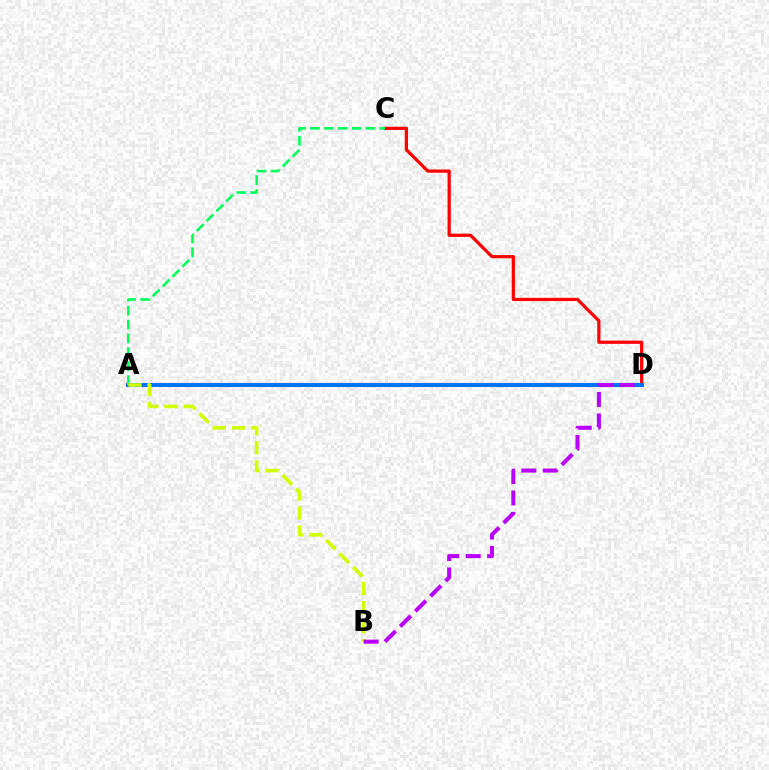{('C', 'D'): [{'color': '#ff0000', 'line_style': 'solid', 'thickness': 2.32}], ('A', 'D'): [{'color': '#0074ff', 'line_style': 'solid', 'thickness': 2.92}], ('A', 'C'): [{'color': '#00ff5c', 'line_style': 'dashed', 'thickness': 1.89}], ('A', 'B'): [{'color': '#d1ff00', 'line_style': 'dashed', 'thickness': 2.59}], ('B', 'D'): [{'color': '#b900ff', 'line_style': 'dashed', 'thickness': 2.91}]}